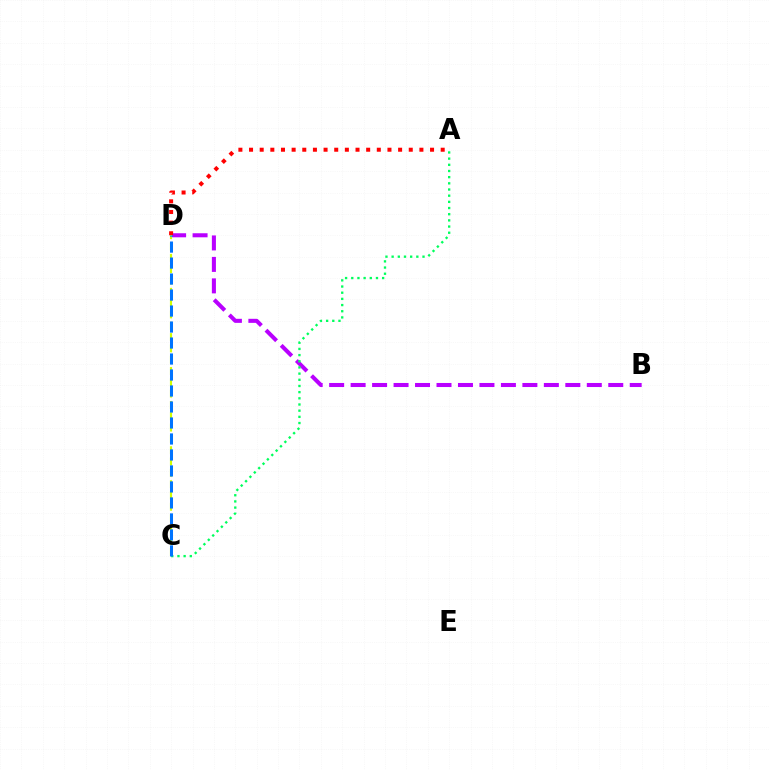{('B', 'D'): [{'color': '#b900ff', 'line_style': 'dashed', 'thickness': 2.92}], ('A', 'D'): [{'color': '#ff0000', 'line_style': 'dotted', 'thickness': 2.89}], ('A', 'C'): [{'color': '#00ff5c', 'line_style': 'dotted', 'thickness': 1.68}], ('C', 'D'): [{'color': '#d1ff00', 'line_style': 'dashed', 'thickness': 1.54}, {'color': '#0074ff', 'line_style': 'dashed', 'thickness': 2.17}]}